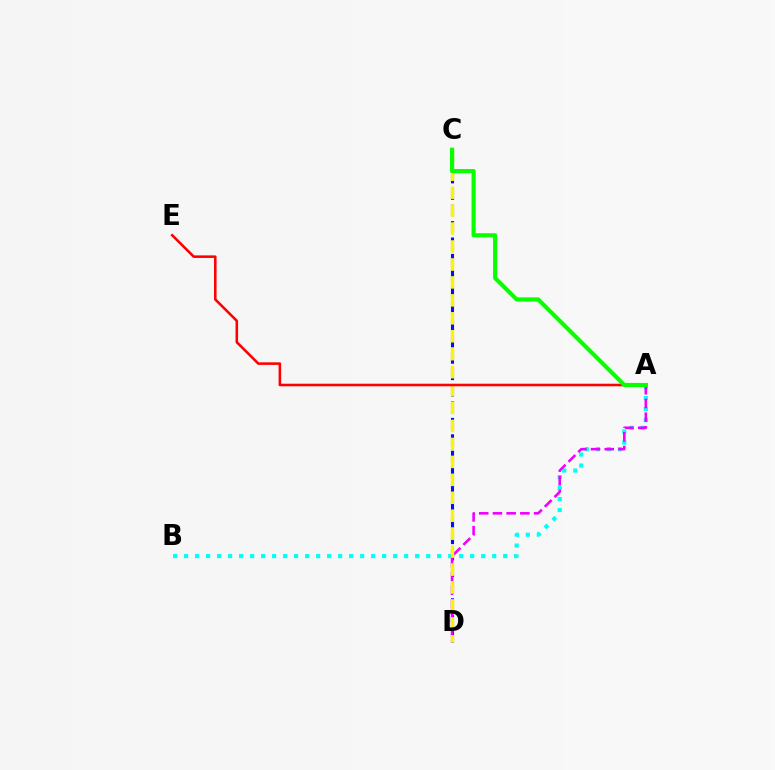{('A', 'B'): [{'color': '#00fff6', 'line_style': 'dotted', 'thickness': 2.99}], ('C', 'D'): [{'color': '#0010ff', 'line_style': 'dashed', 'thickness': 2.23}, {'color': '#fcf500', 'line_style': 'dashed', 'thickness': 2.44}], ('A', 'D'): [{'color': '#ee00ff', 'line_style': 'dashed', 'thickness': 1.86}], ('A', 'E'): [{'color': '#ff0000', 'line_style': 'solid', 'thickness': 1.85}], ('A', 'C'): [{'color': '#08ff00', 'line_style': 'solid', 'thickness': 2.98}]}